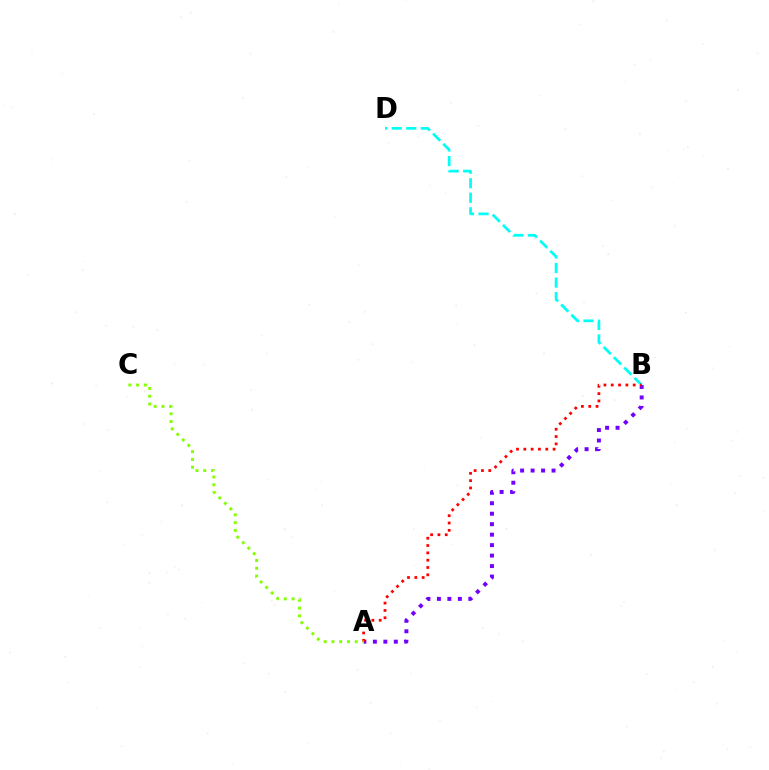{('B', 'D'): [{'color': '#00fff6', 'line_style': 'dashed', 'thickness': 1.97}], ('A', 'B'): [{'color': '#7200ff', 'line_style': 'dotted', 'thickness': 2.85}, {'color': '#ff0000', 'line_style': 'dotted', 'thickness': 1.99}], ('A', 'C'): [{'color': '#84ff00', 'line_style': 'dotted', 'thickness': 2.12}]}